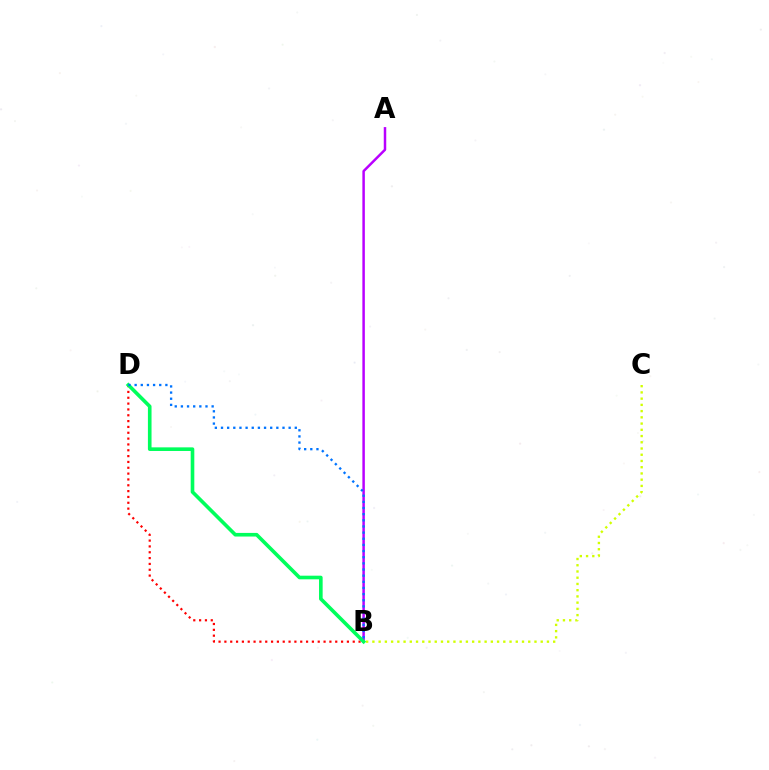{('B', 'C'): [{'color': '#d1ff00', 'line_style': 'dotted', 'thickness': 1.69}], ('B', 'D'): [{'color': '#ff0000', 'line_style': 'dotted', 'thickness': 1.59}, {'color': '#00ff5c', 'line_style': 'solid', 'thickness': 2.61}, {'color': '#0074ff', 'line_style': 'dotted', 'thickness': 1.67}], ('A', 'B'): [{'color': '#b900ff', 'line_style': 'solid', 'thickness': 1.79}]}